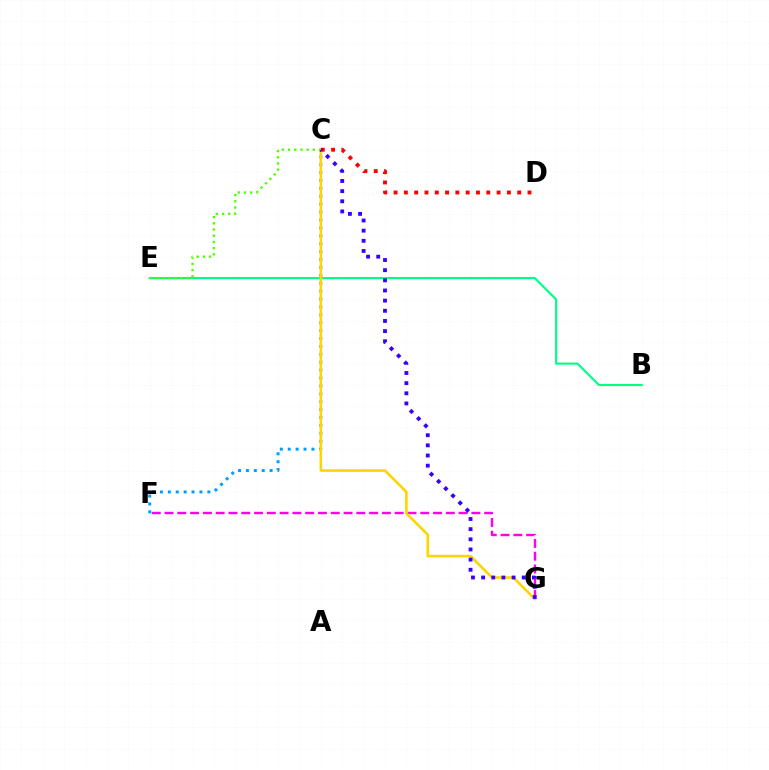{('B', 'E'): [{'color': '#00ff86', 'line_style': 'solid', 'thickness': 1.54}], ('C', 'F'): [{'color': '#009eff', 'line_style': 'dotted', 'thickness': 2.15}], ('F', 'G'): [{'color': '#ff00ed', 'line_style': 'dashed', 'thickness': 1.74}], ('C', 'G'): [{'color': '#ffd500', 'line_style': 'solid', 'thickness': 1.87}, {'color': '#3700ff', 'line_style': 'dotted', 'thickness': 2.76}], ('C', 'D'): [{'color': '#ff0000', 'line_style': 'dotted', 'thickness': 2.8}], ('C', 'E'): [{'color': '#4fff00', 'line_style': 'dotted', 'thickness': 1.68}]}